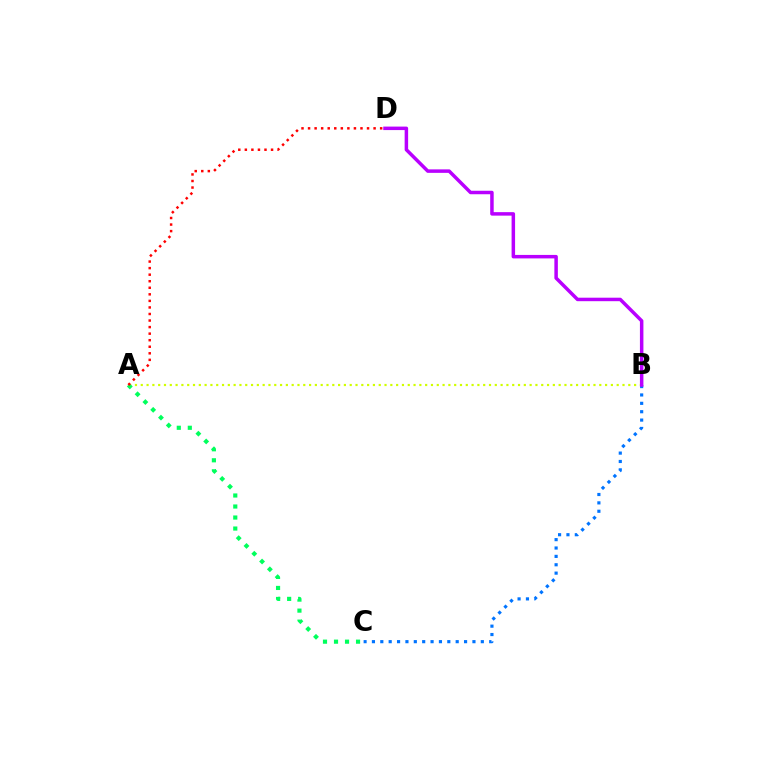{('A', 'B'): [{'color': '#d1ff00', 'line_style': 'dotted', 'thickness': 1.58}], ('B', 'C'): [{'color': '#0074ff', 'line_style': 'dotted', 'thickness': 2.28}], ('A', 'C'): [{'color': '#00ff5c', 'line_style': 'dotted', 'thickness': 2.99}], ('B', 'D'): [{'color': '#b900ff', 'line_style': 'solid', 'thickness': 2.51}], ('A', 'D'): [{'color': '#ff0000', 'line_style': 'dotted', 'thickness': 1.78}]}